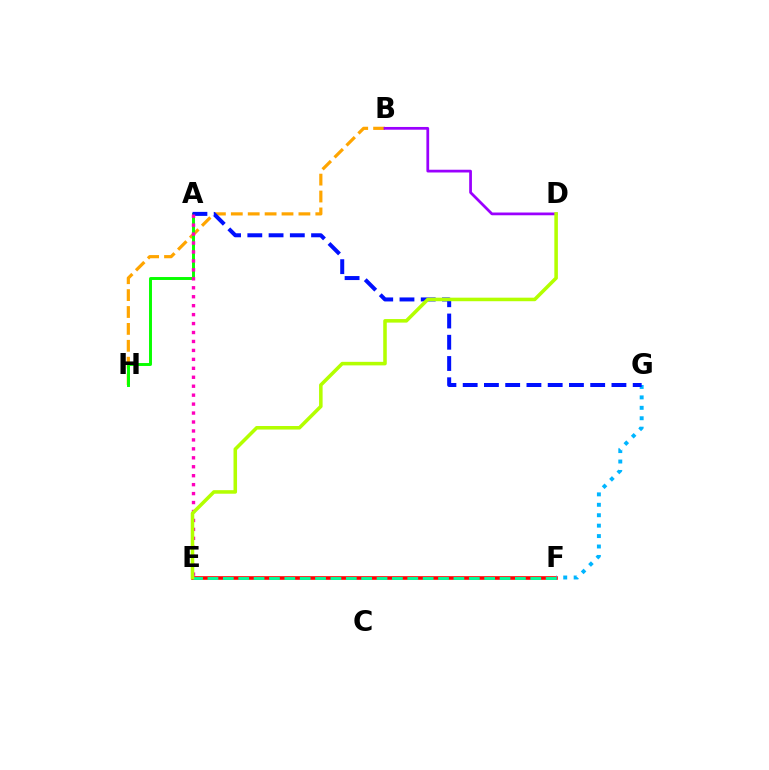{('E', 'F'): [{'color': '#ff0000', 'line_style': 'solid', 'thickness': 2.6}, {'color': '#00ff9d', 'line_style': 'dashed', 'thickness': 2.09}], ('B', 'H'): [{'color': '#ffa500', 'line_style': 'dashed', 'thickness': 2.3}], ('F', 'G'): [{'color': '#00b5ff', 'line_style': 'dotted', 'thickness': 2.83}], ('A', 'H'): [{'color': '#08ff00', 'line_style': 'solid', 'thickness': 2.12}], ('A', 'G'): [{'color': '#0010ff', 'line_style': 'dashed', 'thickness': 2.89}], ('A', 'E'): [{'color': '#ff00bd', 'line_style': 'dotted', 'thickness': 2.43}], ('B', 'D'): [{'color': '#9b00ff', 'line_style': 'solid', 'thickness': 1.98}], ('D', 'E'): [{'color': '#b3ff00', 'line_style': 'solid', 'thickness': 2.55}]}